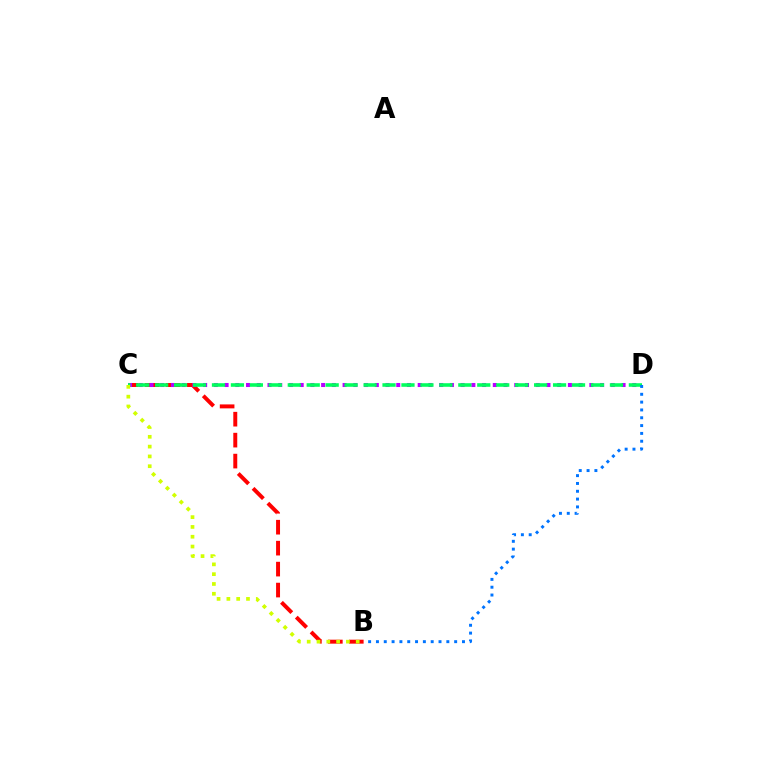{('B', 'C'): [{'color': '#ff0000', 'line_style': 'dashed', 'thickness': 2.85}, {'color': '#d1ff00', 'line_style': 'dotted', 'thickness': 2.66}], ('C', 'D'): [{'color': '#b900ff', 'line_style': 'dotted', 'thickness': 2.92}, {'color': '#00ff5c', 'line_style': 'dashed', 'thickness': 2.57}], ('B', 'D'): [{'color': '#0074ff', 'line_style': 'dotted', 'thickness': 2.13}]}